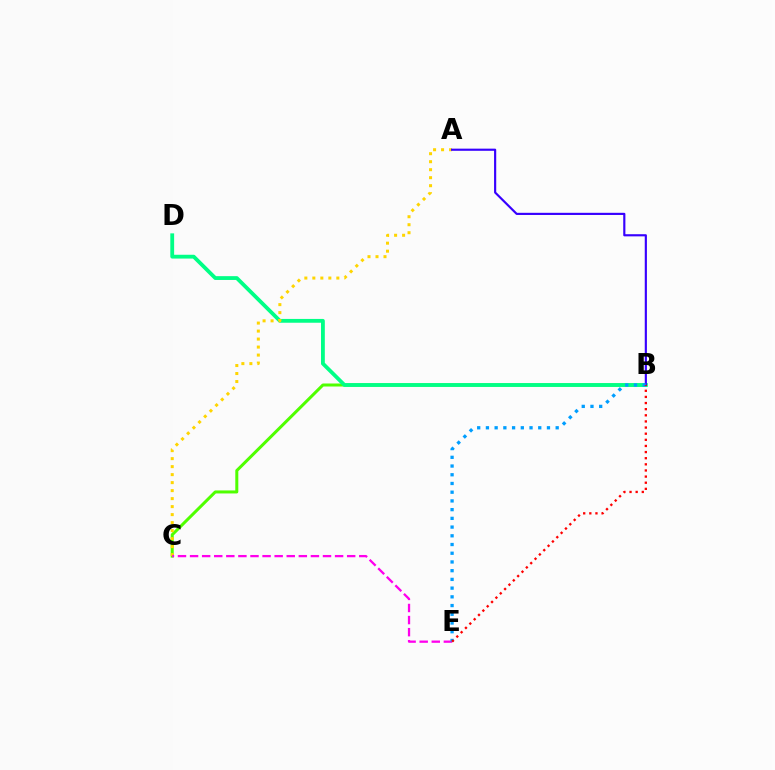{('B', 'C'): [{'color': '#4fff00', 'line_style': 'solid', 'thickness': 2.17}], ('B', 'D'): [{'color': '#00ff86', 'line_style': 'solid', 'thickness': 2.74}], ('A', 'C'): [{'color': '#ffd500', 'line_style': 'dotted', 'thickness': 2.17}], ('C', 'E'): [{'color': '#ff00ed', 'line_style': 'dashed', 'thickness': 1.64}], ('A', 'B'): [{'color': '#3700ff', 'line_style': 'solid', 'thickness': 1.55}], ('B', 'E'): [{'color': '#009eff', 'line_style': 'dotted', 'thickness': 2.37}, {'color': '#ff0000', 'line_style': 'dotted', 'thickness': 1.67}]}